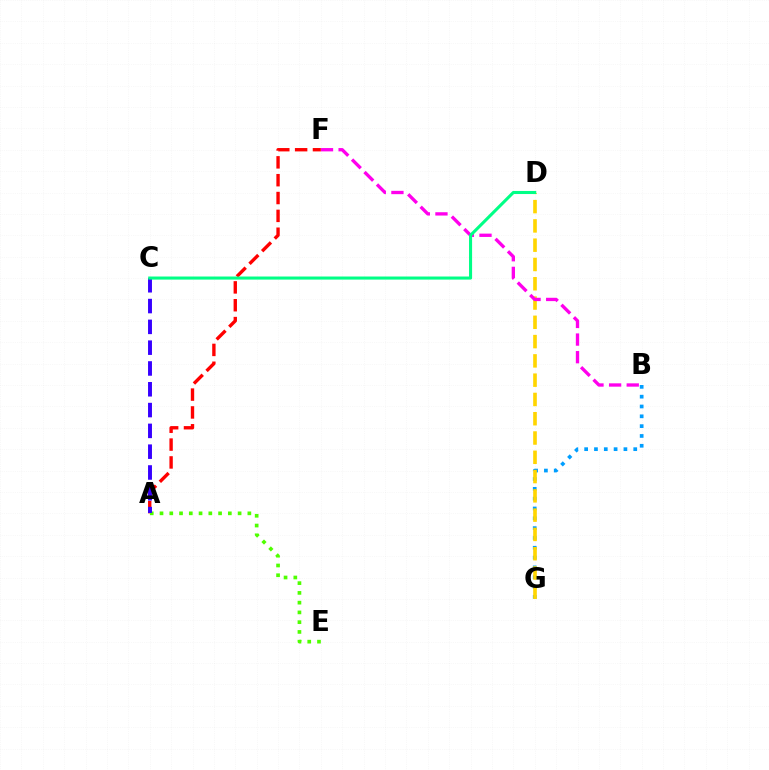{('B', 'G'): [{'color': '#009eff', 'line_style': 'dotted', 'thickness': 2.67}], ('D', 'G'): [{'color': '#ffd500', 'line_style': 'dashed', 'thickness': 2.62}], ('B', 'F'): [{'color': '#ff00ed', 'line_style': 'dashed', 'thickness': 2.4}], ('A', 'F'): [{'color': '#ff0000', 'line_style': 'dashed', 'thickness': 2.42}], ('A', 'E'): [{'color': '#4fff00', 'line_style': 'dotted', 'thickness': 2.65}], ('A', 'C'): [{'color': '#3700ff', 'line_style': 'dashed', 'thickness': 2.83}], ('C', 'D'): [{'color': '#00ff86', 'line_style': 'solid', 'thickness': 2.21}]}